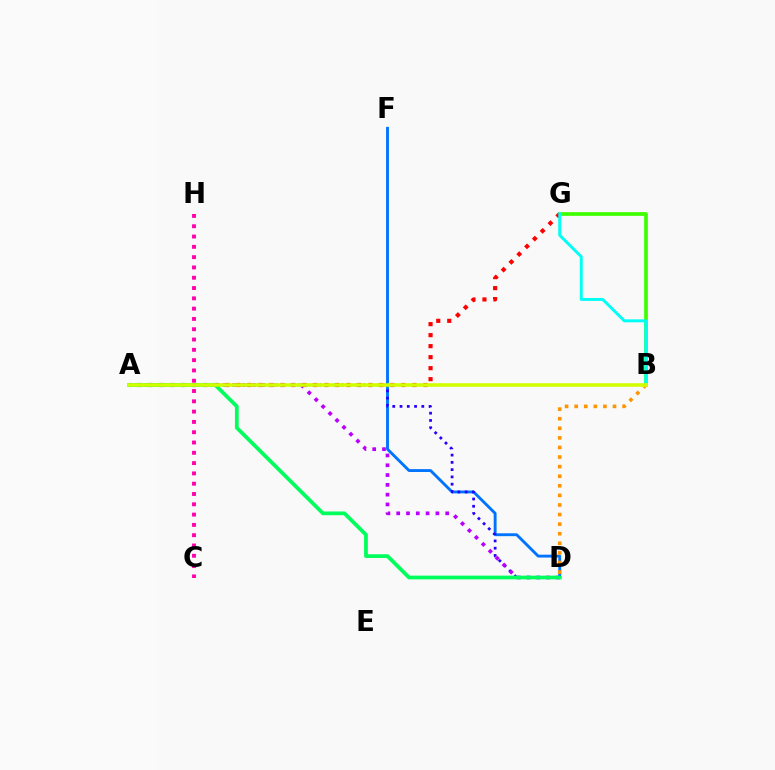{('D', 'F'): [{'color': '#0074ff', 'line_style': 'solid', 'thickness': 2.07}], ('A', 'D'): [{'color': '#2500ff', 'line_style': 'dotted', 'thickness': 1.97}, {'color': '#b900ff', 'line_style': 'dotted', 'thickness': 2.66}, {'color': '#00ff5c', 'line_style': 'solid', 'thickness': 2.7}], ('B', 'G'): [{'color': '#3dff00', 'line_style': 'solid', 'thickness': 2.67}, {'color': '#00fff6', 'line_style': 'solid', 'thickness': 2.12}], ('A', 'G'): [{'color': '#ff0000', 'line_style': 'dotted', 'thickness': 2.99}], ('C', 'H'): [{'color': '#ff00ac', 'line_style': 'dotted', 'thickness': 2.8}], ('B', 'D'): [{'color': '#ff9400', 'line_style': 'dotted', 'thickness': 2.6}], ('A', 'B'): [{'color': '#d1ff00', 'line_style': 'solid', 'thickness': 2.57}]}